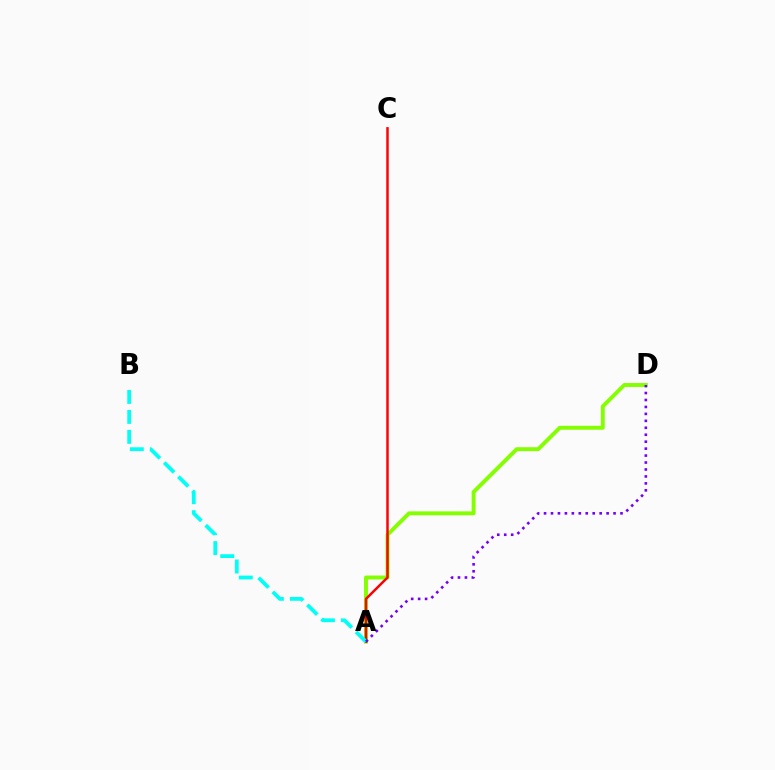{('A', 'D'): [{'color': '#84ff00', 'line_style': 'solid', 'thickness': 2.81}, {'color': '#7200ff', 'line_style': 'dotted', 'thickness': 1.89}], ('A', 'C'): [{'color': '#ff0000', 'line_style': 'solid', 'thickness': 1.78}], ('A', 'B'): [{'color': '#00fff6', 'line_style': 'dashed', 'thickness': 2.71}]}